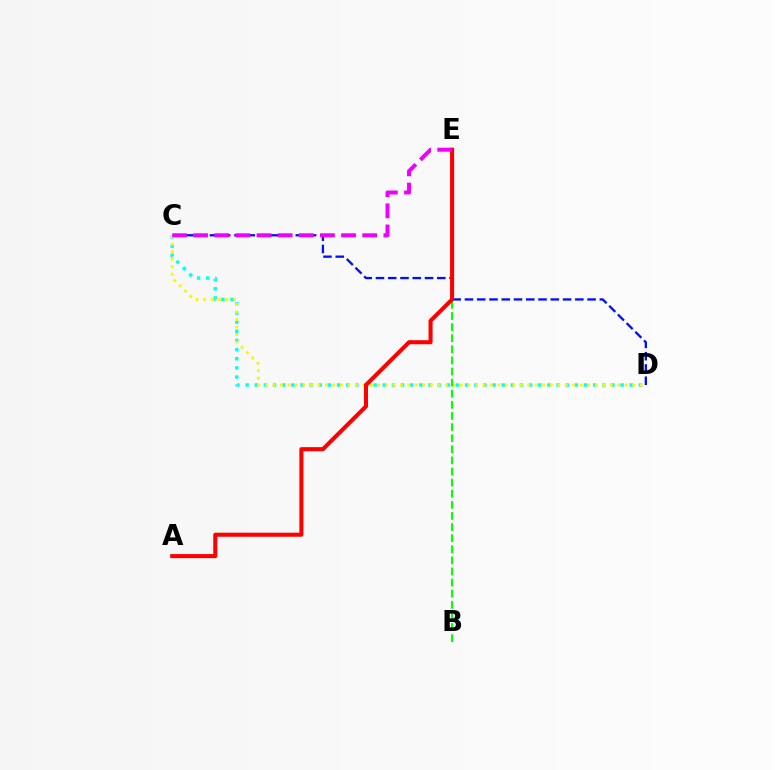{('C', 'D'): [{'color': '#00fff6', 'line_style': 'dotted', 'thickness': 2.48}, {'color': '#fcf500', 'line_style': 'dotted', 'thickness': 2.04}, {'color': '#0010ff', 'line_style': 'dashed', 'thickness': 1.67}], ('B', 'E'): [{'color': '#08ff00', 'line_style': 'dashed', 'thickness': 1.51}], ('A', 'E'): [{'color': '#ff0000', 'line_style': 'solid', 'thickness': 2.93}], ('C', 'E'): [{'color': '#ee00ff', 'line_style': 'dashed', 'thickness': 2.87}]}